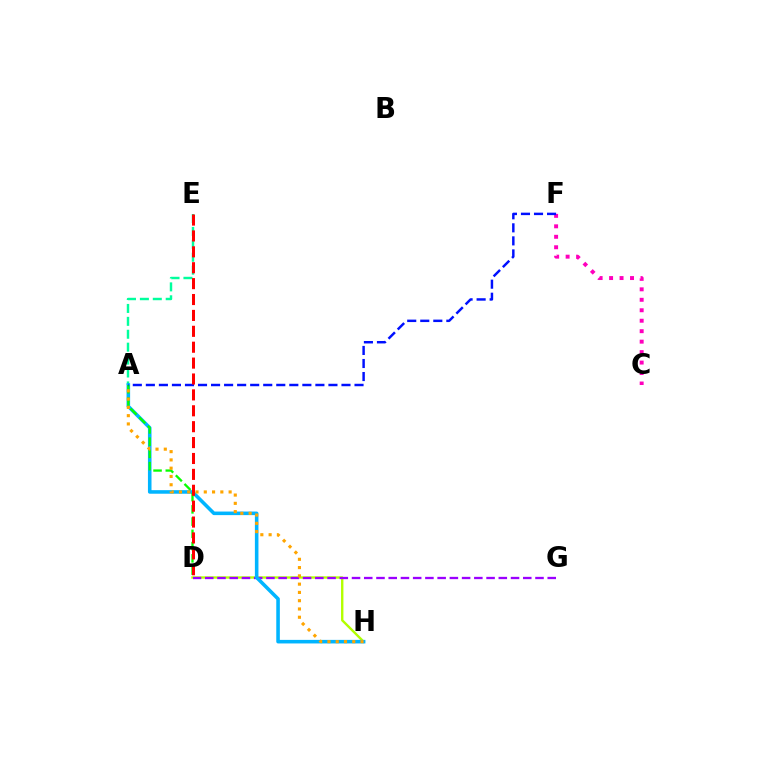{('A', 'E'): [{'color': '#00ff9d', 'line_style': 'dashed', 'thickness': 1.75}], ('D', 'H'): [{'color': '#b3ff00', 'line_style': 'solid', 'thickness': 1.72}], ('D', 'G'): [{'color': '#9b00ff', 'line_style': 'dashed', 'thickness': 1.66}], ('A', 'H'): [{'color': '#00b5ff', 'line_style': 'solid', 'thickness': 2.57}, {'color': '#ffa500', 'line_style': 'dotted', 'thickness': 2.25}], ('A', 'D'): [{'color': '#08ff00', 'line_style': 'dashed', 'thickness': 1.66}], ('C', 'F'): [{'color': '#ff00bd', 'line_style': 'dotted', 'thickness': 2.84}], ('A', 'F'): [{'color': '#0010ff', 'line_style': 'dashed', 'thickness': 1.77}], ('D', 'E'): [{'color': '#ff0000', 'line_style': 'dashed', 'thickness': 2.16}]}